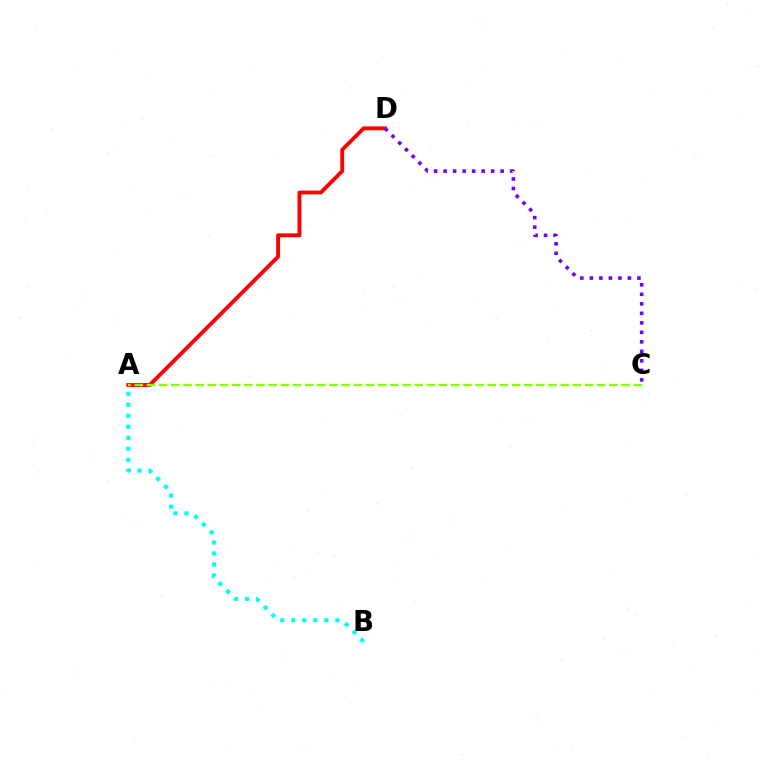{('A', 'D'): [{'color': '#ff0000', 'line_style': 'solid', 'thickness': 2.79}], ('A', 'C'): [{'color': '#84ff00', 'line_style': 'dashed', 'thickness': 1.65}], ('C', 'D'): [{'color': '#7200ff', 'line_style': 'dotted', 'thickness': 2.58}], ('A', 'B'): [{'color': '#00fff6', 'line_style': 'dotted', 'thickness': 2.99}]}